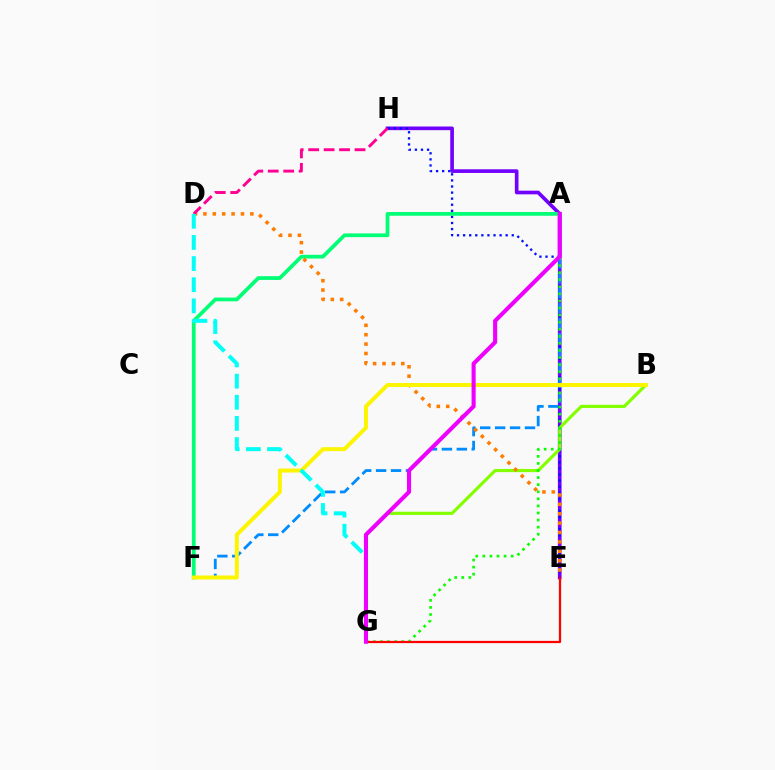{('E', 'H'): [{'color': '#7200ff', 'line_style': 'solid', 'thickness': 2.64}, {'color': '#0010ff', 'line_style': 'dotted', 'thickness': 1.65}], ('A', 'F'): [{'color': '#00ff74', 'line_style': 'solid', 'thickness': 2.69}, {'color': '#008cff', 'line_style': 'dashed', 'thickness': 2.03}], ('B', 'G'): [{'color': '#84ff00', 'line_style': 'solid', 'thickness': 2.29}], ('A', 'G'): [{'color': '#08ff00', 'line_style': 'dotted', 'thickness': 1.92}, {'color': '#ee00ff', 'line_style': 'solid', 'thickness': 2.94}], ('D', 'E'): [{'color': '#ff7c00', 'line_style': 'dotted', 'thickness': 2.55}], ('D', 'H'): [{'color': '#ff0094', 'line_style': 'dashed', 'thickness': 2.1}], ('B', 'F'): [{'color': '#fcf500', 'line_style': 'solid', 'thickness': 2.86}], ('E', 'G'): [{'color': '#ff0000', 'line_style': 'solid', 'thickness': 1.62}], ('D', 'G'): [{'color': '#00fff6', 'line_style': 'dashed', 'thickness': 2.87}]}